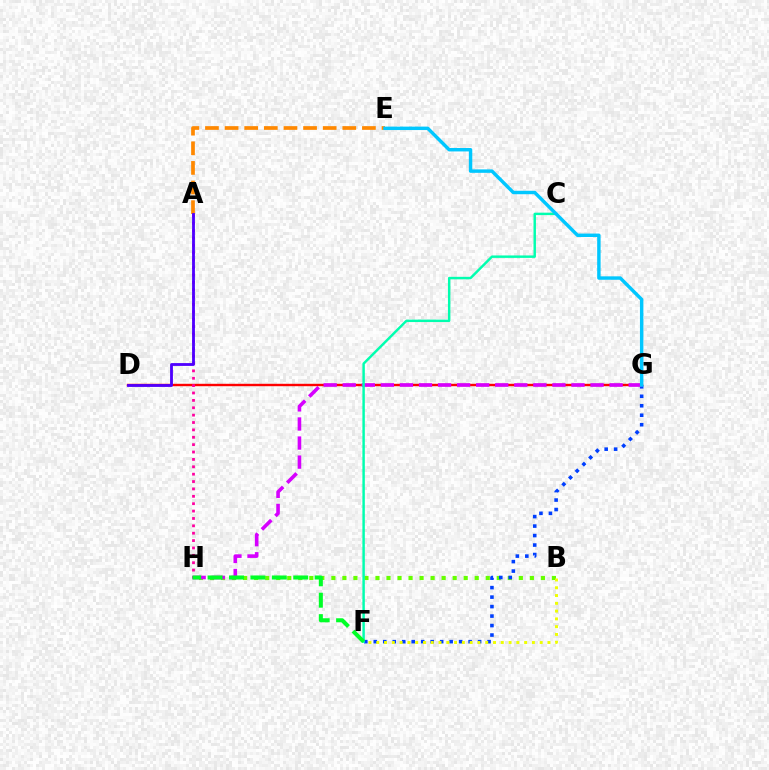{('D', 'G'): [{'color': '#ff0000', 'line_style': 'solid', 'thickness': 1.73}], ('A', 'H'): [{'color': '#ff00a0', 'line_style': 'dotted', 'thickness': 2.0}], ('B', 'H'): [{'color': '#66ff00', 'line_style': 'dotted', 'thickness': 3.0}], ('F', 'G'): [{'color': '#003fff', 'line_style': 'dotted', 'thickness': 2.58}], ('A', 'E'): [{'color': '#ff8800', 'line_style': 'dashed', 'thickness': 2.67}], ('G', 'H'): [{'color': '#d600ff', 'line_style': 'dashed', 'thickness': 2.59}], ('A', 'D'): [{'color': '#4f00ff', 'line_style': 'solid', 'thickness': 2.03}], ('B', 'F'): [{'color': '#eeff00', 'line_style': 'dotted', 'thickness': 2.11}], ('C', 'F'): [{'color': '#00ffaf', 'line_style': 'solid', 'thickness': 1.76}], ('E', 'G'): [{'color': '#00c7ff', 'line_style': 'solid', 'thickness': 2.47}], ('F', 'H'): [{'color': '#00ff27', 'line_style': 'dashed', 'thickness': 2.91}]}